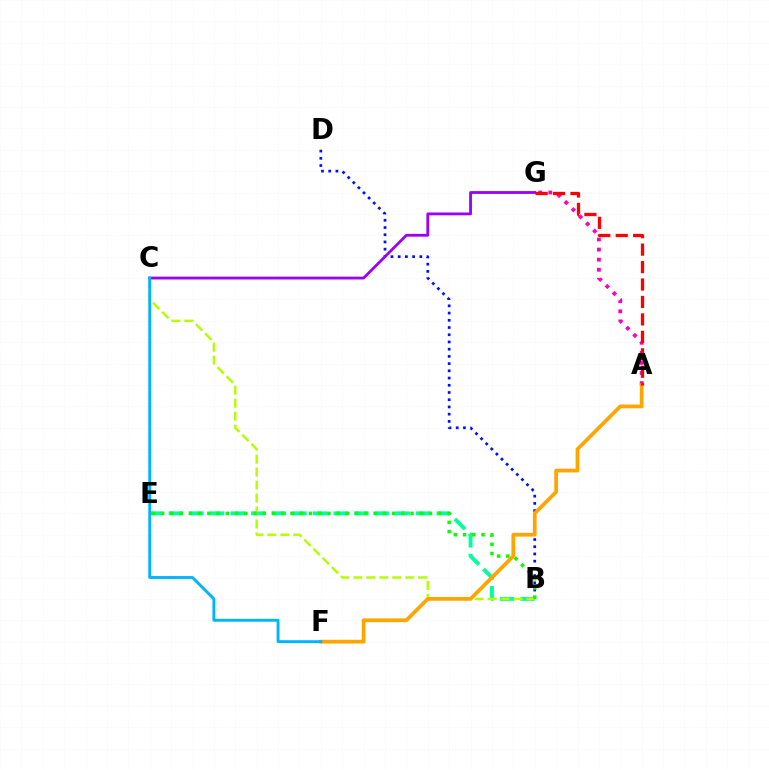{('B', 'E'): [{'color': '#00ff9d', 'line_style': 'dashed', 'thickness': 2.8}, {'color': '#08ff00', 'line_style': 'dotted', 'thickness': 2.51}], ('B', 'D'): [{'color': '#0010ff', 'line_style': 'dotted', 'thickness': 1.96}], ('B', 'C'): [{'color': '#b3ff00', 'line_style': 'dashed', 'thickness': 1.76}], ('A', 'G'): [{'color': '#ff00bd', 'line_style': 'dotted', 'thickness': 2.74}, {'color': '#ff0000', 'line_style': 'dashed', 'thickness': 2.37}], ('A', 'F'): [{'color': '#ffa500', 'line_style': 'solid', 'thickness': 2.7}], ('C', 'G'): [{'color': '#9b00ff', 'line_style': 'solid', 'thickness': 2.02}], ('C', 'F'): [{'color': '#00b5ff', 'line_style': 'solid', 'thickness': 2.09}]}